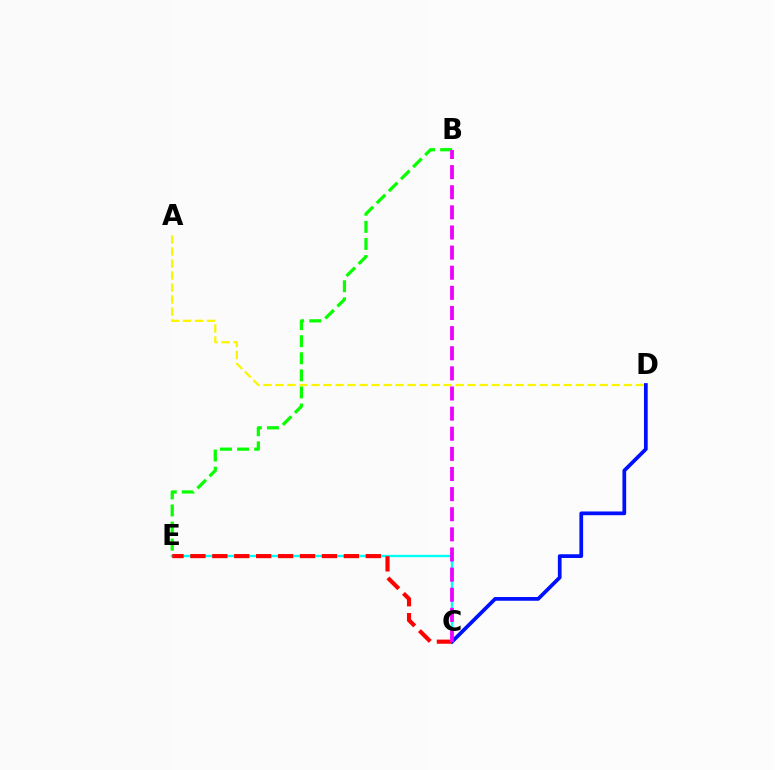{('C', 'E'): [{'color': '#00fff6', 'line_style': 'solid', 'thickness': 1.71}, {'color': '#ff0000', 'line_style': 'dashed', 'thickness': 2.98}], ('C', 'D'): [{'color': '#0010ff', 'line_style': 'solid', 'thickness': 2.69}], ('B', 'E'): [{'color': '#08ff00', 'line_style': 'dashed', 'thickness': 2.32}], ('A', 'D'): [{'color': '#fcf500', 'line_style': 'dashed', 'thickness': 1.63}], ('B', 'C'): [{'color': '#ee00ff', 'line_style': 'dashed', 'thickness': 2.73}]}